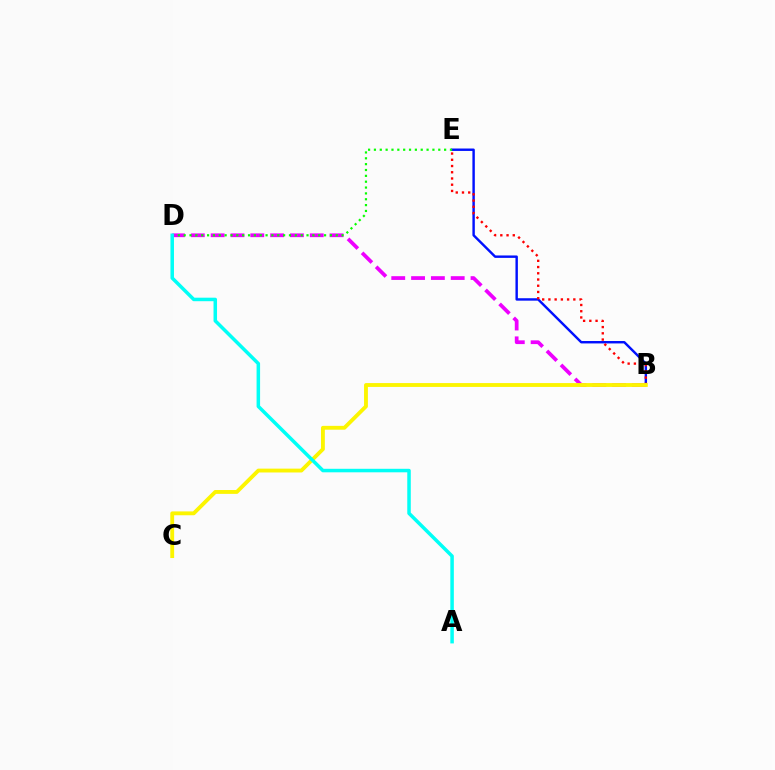{('B', 'E'): [{'color': '#0010ff', 'line_style': 'solid', 'thickness': 1.74}, {'color': '#ff0000', 'line_style': 'dotted', 'thickness': 1.69}], ('B', 'D'): [{'color': '#ee00ff', 'line_style': 'dashed', 'thickness': 2.69}], ('D', 'E'): [{'color': '#08ff00', 'line_style': 'dotted', 'thickness': 1.59}], ('B', 'C'): [{'color': '#fcf500', 'line_style': 'solid', 'thickness': 2.77}], ('A', 'D'): [{'color': '#00fff6', 'line_style': 'solid', 'thickness': 2.52}]}